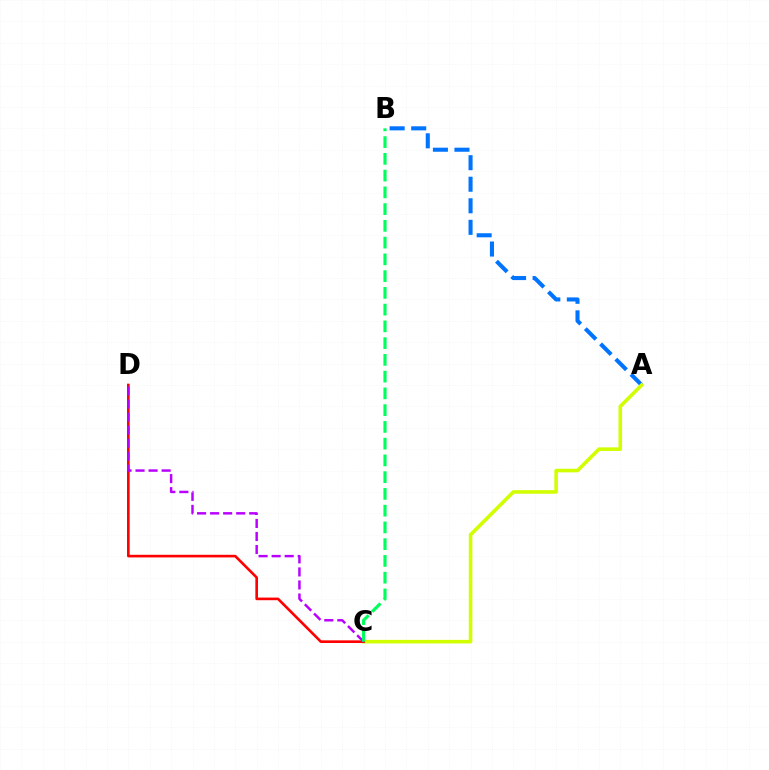{('A', 'B'): [{'color': '#0074ff', 'line_style': 'dashed', 'thickness': 2.93}], ('A', 'C'): [{'color': '#d1ff00', 'line_style': 'solid', 'thickness': 2.58}], ('C', 'D'): [{'color': '#ff0000', 'line_style': 'solid', 'thickness': 1.9}, {'color': '#b900ff', 'line_style': 'dashed', 'thickness': 1.77}], ('B', 'C'): [{'color': '#00ff5c', 'line_style': 'dashed', 'thickness': 2.28}]}